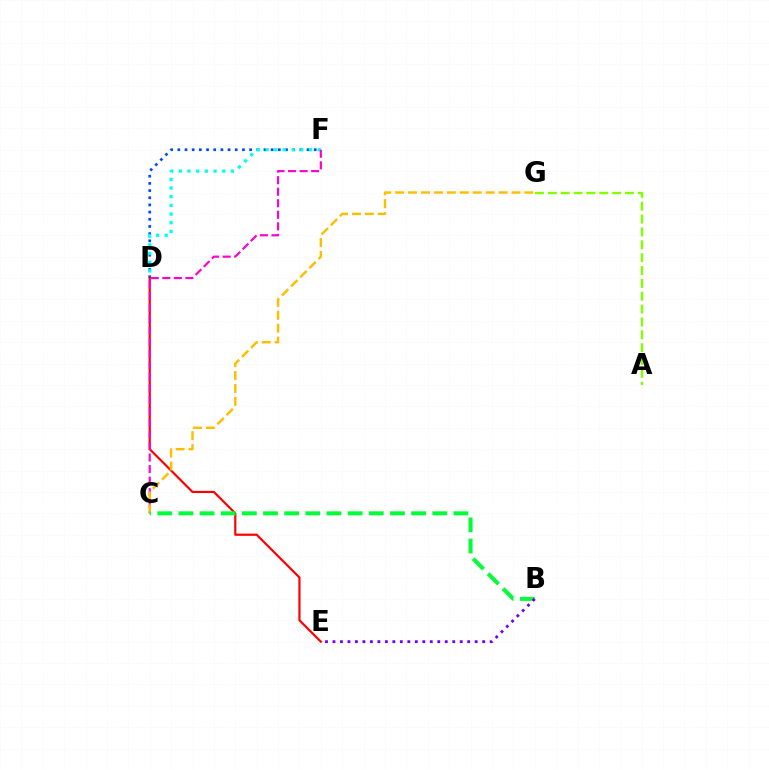{('D', 'F'): [{'color': '#004bff', 'line_style': 'dotted', 'thickness': 1.95}, {'color': '#00fff6', 'line_style': 'dotted', 'thickness': 2.36}], ('D', 'E'): [{'color': '#ff0000', 'line_style': 'solid', 'thickness': 1.58}], ('C', 'F'): [{'color': '#ff00cf', 'line_style': 'dashed', 'thickness': 1.57}], ('C', 'G'): [{'color': '#ffbd00', 'line_style': 'dashed', 'thickness': 1.76}], ('B', 'C'): [{'color': '#00ff39', 'line_style': 'dashed', 'thickness': 2.87}], ('B', 'E'): [{'color': '#7200ff', 'line_style': 'dotted', 'thickness': 2.03}], ('A', 'G'): [{'color': '#84ff00', 'line_style': 'dashed', 'thickness': 1.75}]}